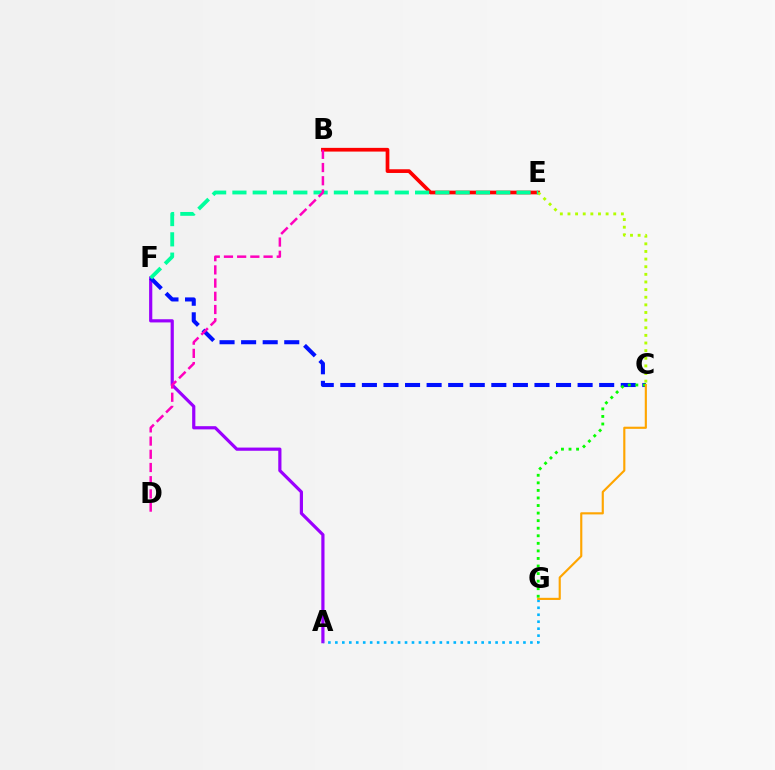{('A', 'F'): [{'color': '#9b00ff', 'line_style': 'solid', 'thickness': 2.3}], ('A', 'G'): [{'color': '#00b5ff', 'line_style': 'dotted', 'thickness': 1.89}], ('C', 'F'): [{'color': '#0010ff', 'line_style': 'dashed', 'thickness': 2.93}], ('B', 'E'): [{'color': '#ff0000', 'line_style': 'solid', 'thickness': 2.67}], ('C', 'G'): [{'color': '#08ff00', 'line_style': 'dotted', 'thickness': 2.05}, {'color': '#ffa500', 'line_style': 'solid', 'thickness': 1.55}], ('C', 'E'): [{'color': '#b3ff00', 'line_style': 'dotted', 'thickness': 2.07}], ('E', 'F'): [{'color': '#00ff9d', 'line_style': 'dashed', 'thickness': 2.76}], ('B', 'D'): [{'color': '#ff00bd', 'line_style': 'dashed', 'thickness': 1.79}]}